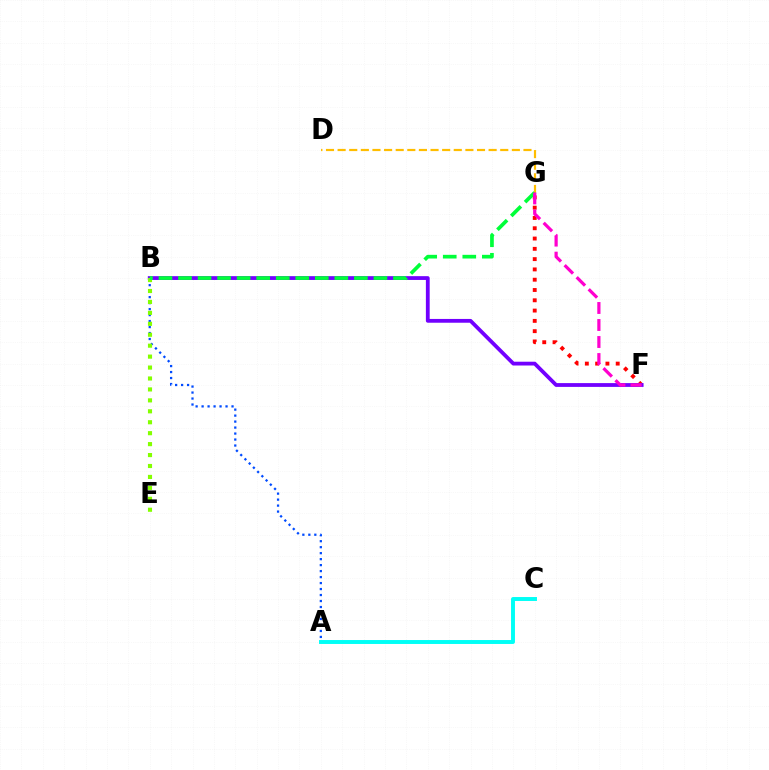{('F', 'G'): [{'color': '#ff0000', 'line_style': 'dotted', 'thickness': 2.8}, {'color': '#ff00cf', 'line_style': 'dashed', 'thickness': 2.31}], ('B', 'F'): [{'color': '#7200ff', 'line_style': 'solid', 'thickness': 2.73}], ('A', 'C'): [{'color': '#00fff6', 'line_style': 'solid', 'thickness': 2.83}], ('A', 'B'): [{'color': '#004bff', 'line_style': 'dotted', 'thickness': 1.63}], ('B', 'E'): [{'color': '#84ff00', 'line_style': 'dotted', 'thickness': 2.97}], ('D', 'G'): [{'color': '#ffbd00', 'line_style': 'dashed', 'thickness': 1.58}], ('B', 'G'): [{'color': '#00ff39', 'line_style': 'dashed', 'thickness': 2.66}]}